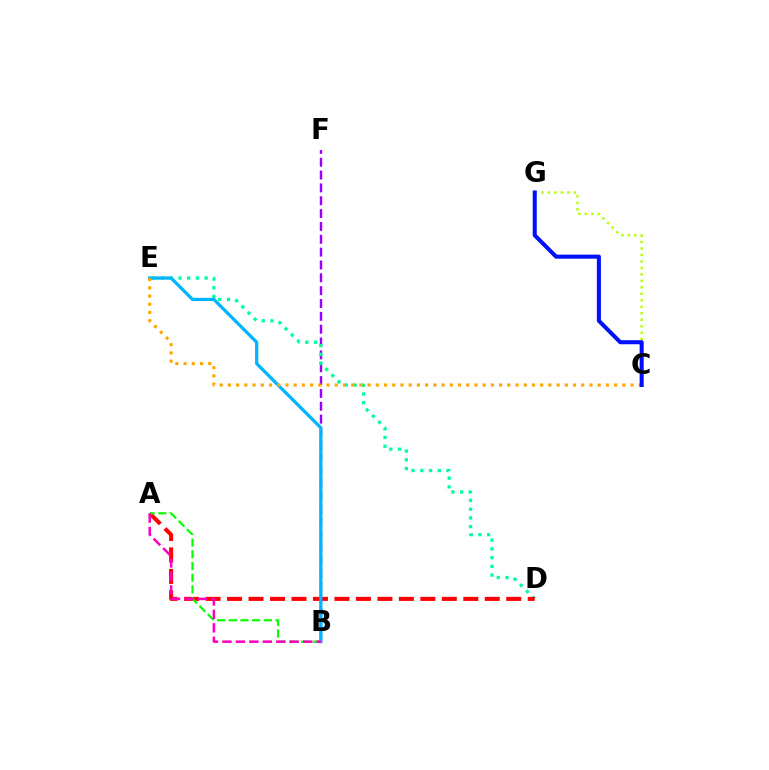{('B', 'F'): [{'color': '#9b00ff', 'line_style': 'dashed', 'thickness': 1.75}], ('C', 'G'): [{'color': '#b3ff00', 'line_style': 'dotted', 'thickness': 1.76}, {'color': '#0010ff', 'line_style': 'solid', 'thickness': 2.92}], ('D', 'E'): [{'color': '#00ff9d', 'line_style': 'dotted', 'thickness': 2.37}], ('A', 'D'): [{'color': '#ff0000', 'line_style': 'dashed', 'thickness': 2.92}], ('A', 'B'): [{'color': '#08ff00', 'line_style': 'dashed', 'thickness': 1.59}, {'color': '#ff00bd', 'line_style': 'dashed', 'thickness': 1.83}], ('B', 'E'): [{'color': '#00b5ff', 'line_style': 'solid', 'thickness': 2.34}], ('C', 'E'): [{'color': '#ffa500', 'line_style': 'dotted', 'thickness': 2.23}]}